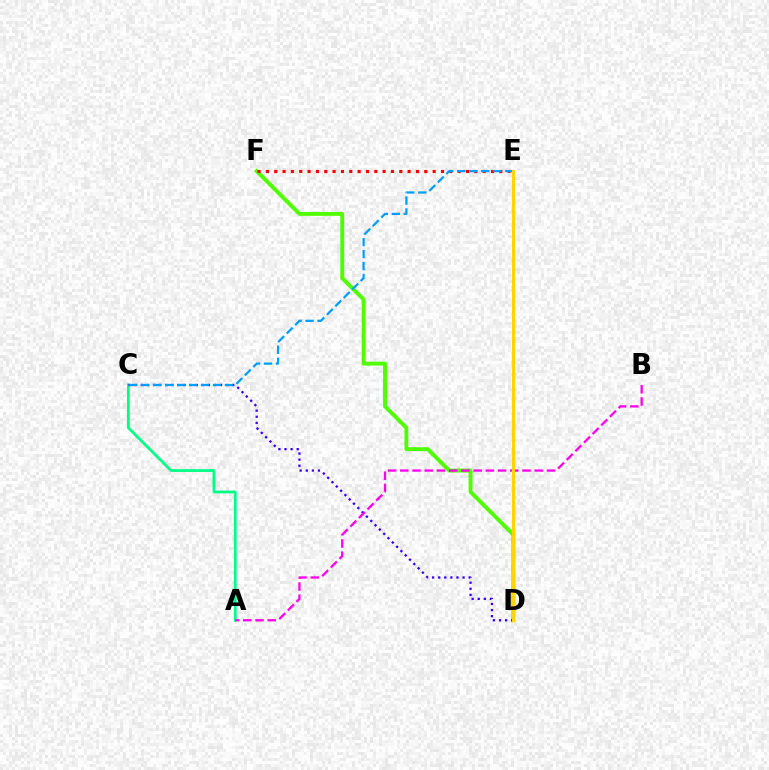{('D', 'F'): [{'color': '#4fff00', 'line_style': 'solid', 'thickness': 2.81}], ('A', 'C'): [{'color': '#00ff86', 'line_style': 'solid', 'thickness': 1.99}], ('C', 'D'): [{'color': '#3700ff', 'line_style': 'dotted', 'thickness': 1.66}], ('A', 'B'): [{'color': '#ff00ed', 'line_style': 'dashed', 'thickness': 1.66}], ('E', 'F'): [{'color': '#ff0000', 'line_style': 'dotted', 'thickness': 2.27}], ('C', 'E'): [{'color': '#009eff', 'line_style': 'dashed', 'thickness': 1.63}], ('D', 'E'): [{'color': '#ffd500', 'line_style': 'solid', 'thickness': 2.21}]}